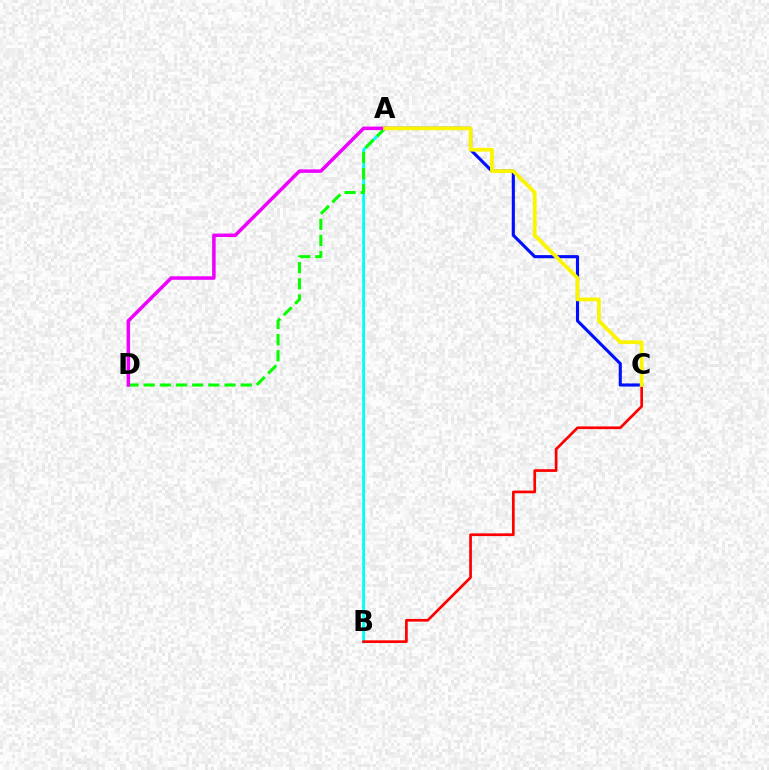{('A', 'B'): [{'color': '#00fff6', 'line_style': 'solid', 'thickness': 2.03}], ('A', 'C'): [{'color': '#0010ff', 'line_style': 'solid', 'thickness': 2.24}, {'color': '#fcf500', 'line_style': 'solid', 'thickness': 2.7}], ('A', 'D'): [{'color': '#08ff00', 'line_style': 'dashed', 'thickness': 2.2}, {'color': '#ee00ff', 'line_style': 'solid', 'thickness': 2.52}], ('B', 'C'): [{'color': '#ff0000', 'line_style': 'solid', 'thickness': 1.94}]}